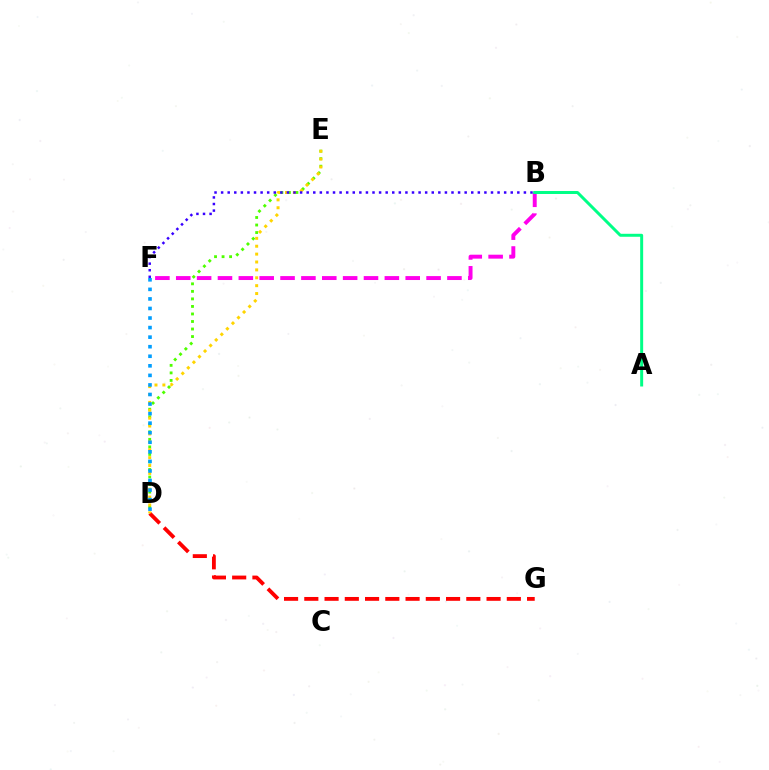{('D', 'G'): [{'color': '#ff0000', 'line_style': 'dashed', 'thickness': 2.75}], ('D', 'E'): [{'color': '#4fff00', 'line_style': 'dotted', 'thickness': 2.05}, {'color': '#ffd500', 'line_style': 'dotted', 'thickness': 2.14}], ('B', 'F'): [{'color': '#ff00ed', 'line_style': 'dashed', 'thickness': 2.83}, {'color': '#3700ff', 'line_style': 'dotted', 'thickness': 1.79}], ('A', 'B'): [{'color': '#00ff86', 'line_style': 'solid', 'thickness': 2.14}], ('D', 'F'): [{'color': '#009eff', 'line_style': 'dotted', 'thickness': 2.6}]}